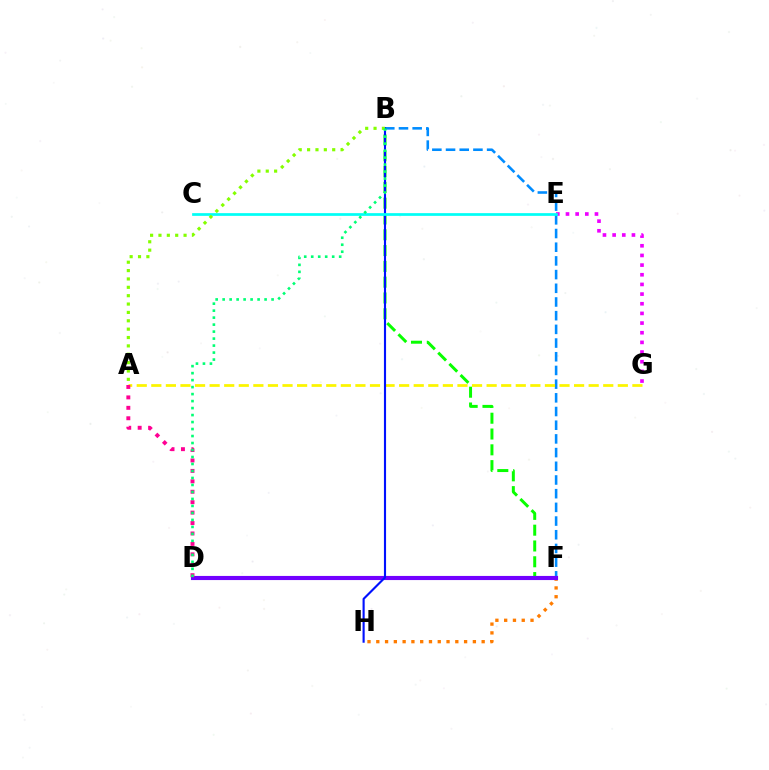{('E', 'G'): [{'color': '#ee00ff', 'line_style': 'dotted', 'thickness': 2.63}], ('B', 'F'): [{'color': '#008cff', 'line_style': 'dashed', 'thickness': 1.86}, {'color': '#08ff00', 'line_style': 'dashed', 'thickness': 2.15}], ('F', 'H'): [{'color': '#ff7c00', 'line_style': 'dotted', 'thickness': 2.39}], ('D', 'F'): [{'color': '#ff0000', 'line_style': 'dotted', 'thickness': 1.91}, {'color': '#7200ff', 'line_style': 'solid', 'thickness': 2.97}], ('A', 'G'): [{'color': '#fcf500', 'line_style': 'dashed', 'thickness': 1.98}], ('B', 'H'): [{'color': '#0010ff', 'line_style': 'solid', 'thickness': 1.53}], ('A', 'D'): [{'color': '#ff0094', 'line_style': 'dotted', 'thickness': 2.83}], ('C', 'E'): [{'color': '#00fff6', 'line_style': 'solid', 'thickness': 1.96}], ('A', 'B'): [{'color': '#84ff00', 'line_style': 'dotted', 'thickness': 2.27}], ('B', 'D'): [{'color': '#00ff74', 'line_style': 'dotted', 'thickness': 1.9}]}